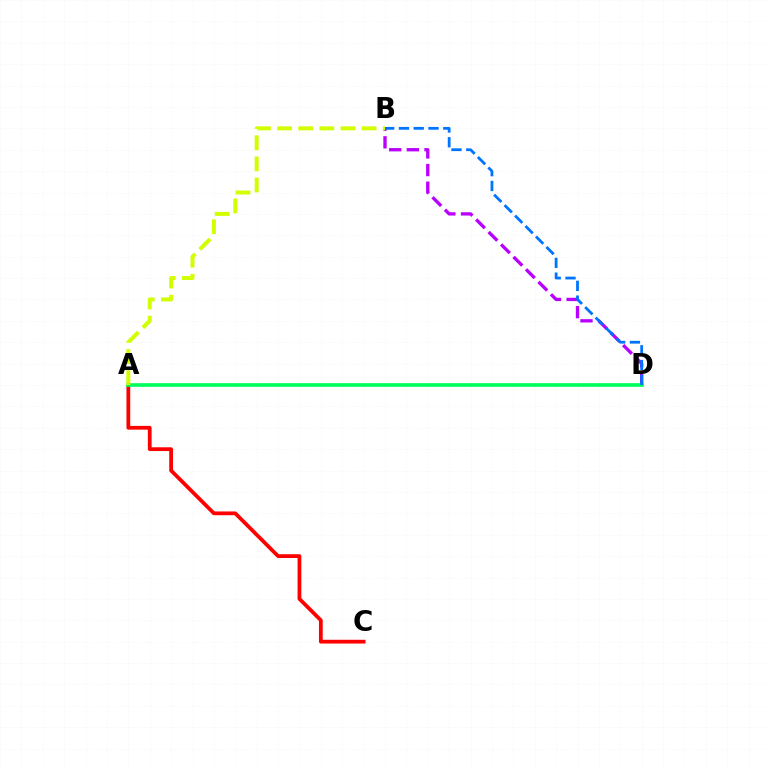{('B', 'D'): [{'color': '#b900ff', 'line_style': 'dashed', 'thickness': 2.39}, {'color': '#0074ff', 'line_style': 'dashed', 'thickness': 2.01}], ('A', 'C'): [{'color': '#ff0000', 'line_style': 'solid', 'thickness': 2.71}], ('A', 'D'): [{'color': '#00ff5c', 'line_style': 'solid', 'thickness': 2.65}], ('A', 'B'): [{'color': '#d1ff00', 'line_style': 'dashed', 'thickness': 2.87}]}